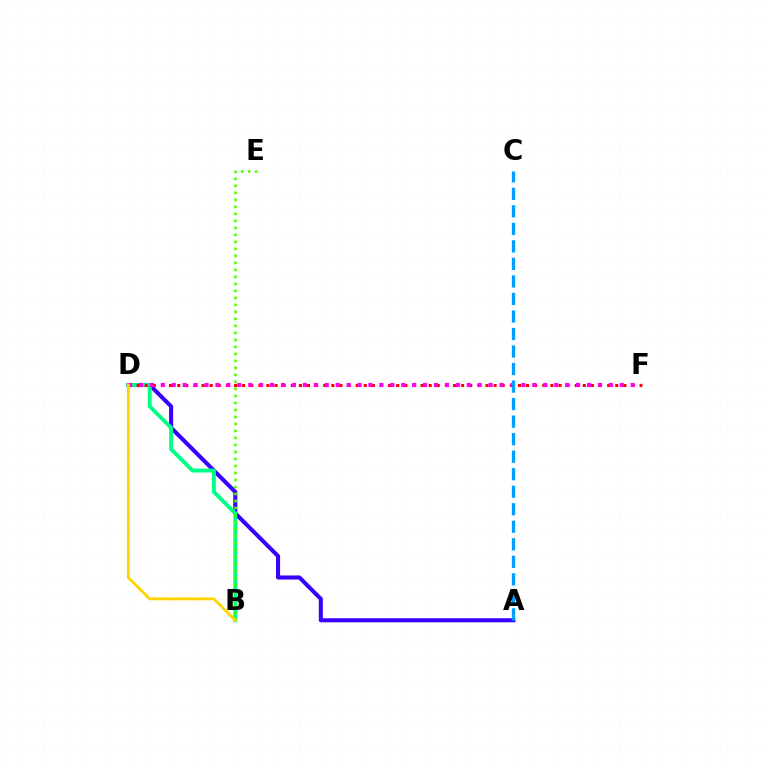{('A', 'D'): [{'color': '#3700ff', 'line_style': 'solid', 'thickness': 2.92}], ('B', 'D'): [{'color': '#00ff86', 'line_style': 'solid', 'thickness': 2.82}, {'color': '#ffd500', 'line_style': 'solid', 'thickness': 2.05}], ('D', 'F'): [{'color': '#ff0000', 'line_style': 'dotted', 'thickness': 2.2}, {'color': '#ff00ed', 'line_style': 'dotted', 'thickness': 2.97}], ('A', 'C'): [{'color': '#009eff', 'line_style': 'dashed', 'thickness': 2.38}], ('B', 'E'): [{'color': '#4fff00', 'line_style': 'dotted', 'thickness': 1.9}]}